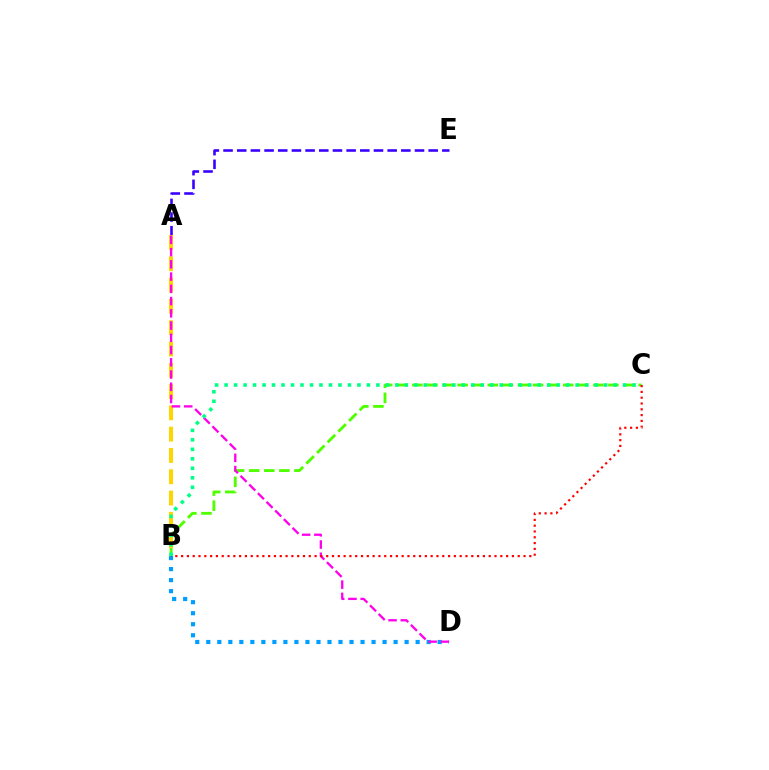{('A', 'E'): [{'color': '#3700ff', 'line_style': 'dashed', 'thickness': 1.86}], ('B', 'C'): [{'color': '#4fff00', 'line_style': 'dashed', 'thickness': 2.05}, {'color': '#ff0000', 'line_style': 'dotted', 'thickness': 1.58}, {'color': '#00ff86', 'line_style': 'dotted', 'thickness': 2.58}], ('A', 'B'): [{'color': '#ffd500', 'line_style': 'dashed', 'thickness': 2.89}], ('B', 'D'): [{'color': '#009eff', 'line_style': 'dotted', 'thickness': 2.99}], ('A', 'D'): [{'color': '#ff00ed', 'line_style': 'dashed', 'thickness': 1.66}]}